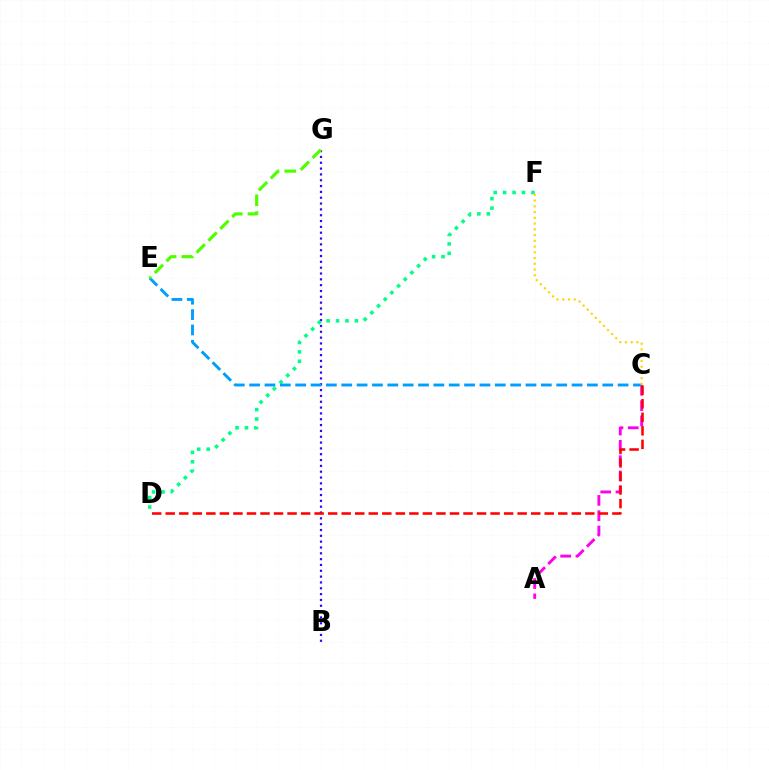{('B', 'G'): [{'color': '#3700ff', 'line_style': 'dotted', 'thickness': 1.58}], ('D', 'F'): [{'color': '#00ff86', 'line_style': 'dotted', 'thickness': 2.56}], ('A', 'C'): [{'color': '#ff00ed', 'line_style': 'dashed', 'thickness': 2.08}], ('C', 'E'): [{'color': '#009eff', 'line_style': 'dashed', 'thickness': 2.09}], ('C', 'D'): [{'color': '#ff0000', 'line_style': 'dashed', 'thickness': 1.84}], ('E', 'G'): [{'color': '#4fff00', 'line_style': 'dashed', 'thickness': 2.28}], ('C', 'F'): [{'color': '#ffd500', 'line_style': 'dotted', 'thickness': 1.56}]}